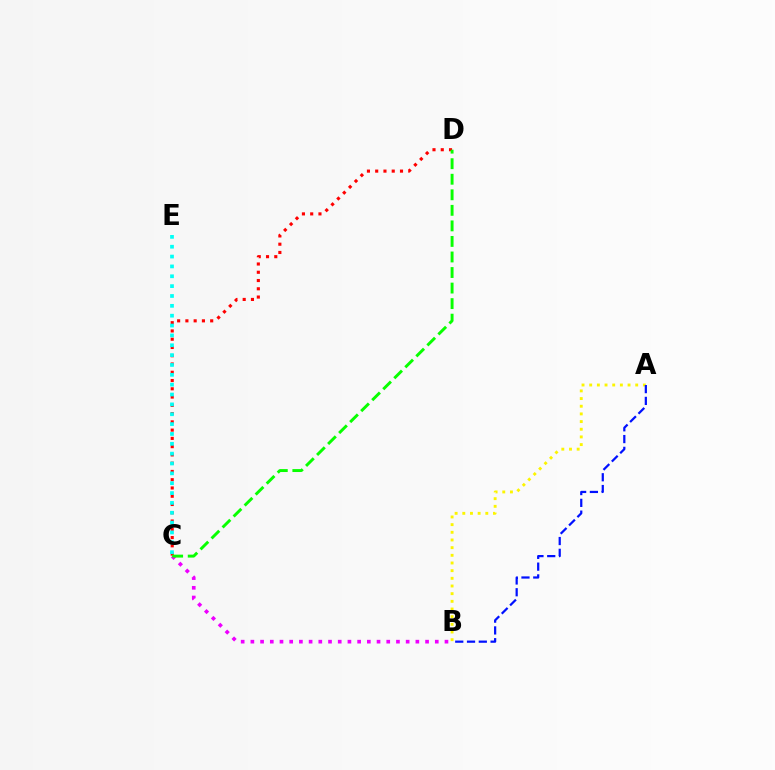{('C', 'D'): [{'color': '#ff0000', 'line_style': 'dotted', 'thickness': 2.25}, {'color': '#08ff00', 'line_style': 'dashed', 'thickness': 2.11}], ('A', 'B'): [{'color': '#fcf500', 'line_style': 'dotted', 'thickness': 2.08}, {'color': '#0010ff', 'line_style': 'dashed', 'thickness': 1.6}], ('B', 'C'): [{'color': '#ee00ff', 'line_style': 'dotted', 'thickness': 2.64}], ('C', 'E'): [{'color': '#00fff6', 'line_style': 'dotted', 'thickness': 2.68}]}